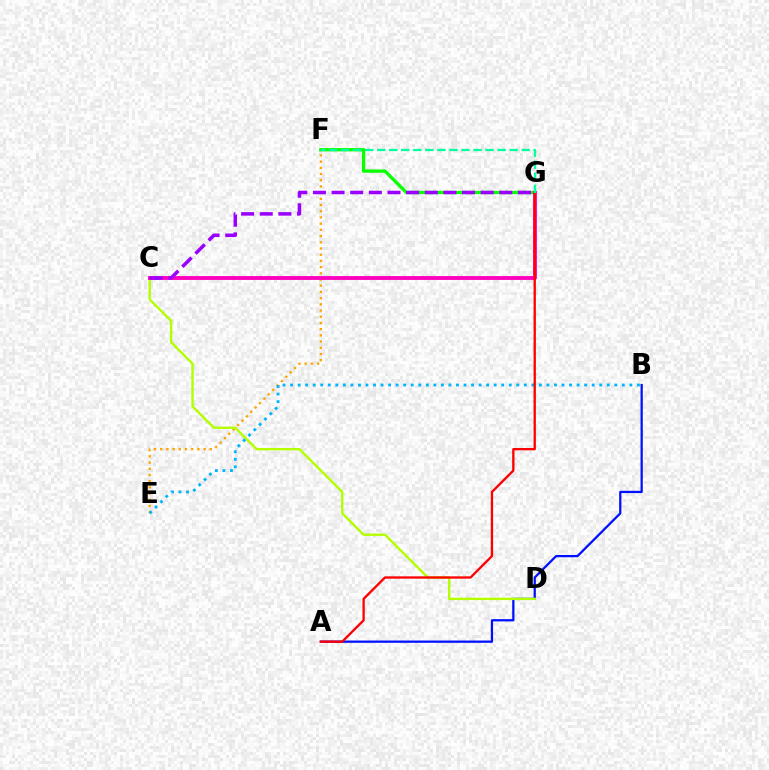{('A', 'B'): [{'color': '#0010ff', 'line_style': 'solid', 'thickness': 1.62}], ('E', 'F'): [{'color': '#ffa500', 'line_style': 'dotted', 'thickness': 1.69}], ('F', 'G'): [{'color': '#08ff00', 'line_style': 'solid', 'thickness': 2.36}, {'color': '#00ff9d', 'line_style': 'dashed', 'thickness': 1.64}], ('C', 'D'): [{'color': '#b3ff00', 'line_style': 'solid', 'thickness': 1.72}], ('B', 'E'): [{'color': '#00b5ff', 'line_style': 'dotted', 'thickness': 2.05}], ('C', 'G'): [{'color': '#ff00bd', 'line_style': 'solid', 'thickness': 2.77}, {'color': '#9b00ff', 'line_style': 'dashed', 'thickness': 2.53}], ('A', 'G'): [{'color': '#ff0000', 'line_style': 'solid', 'thickness': 1.67}]}